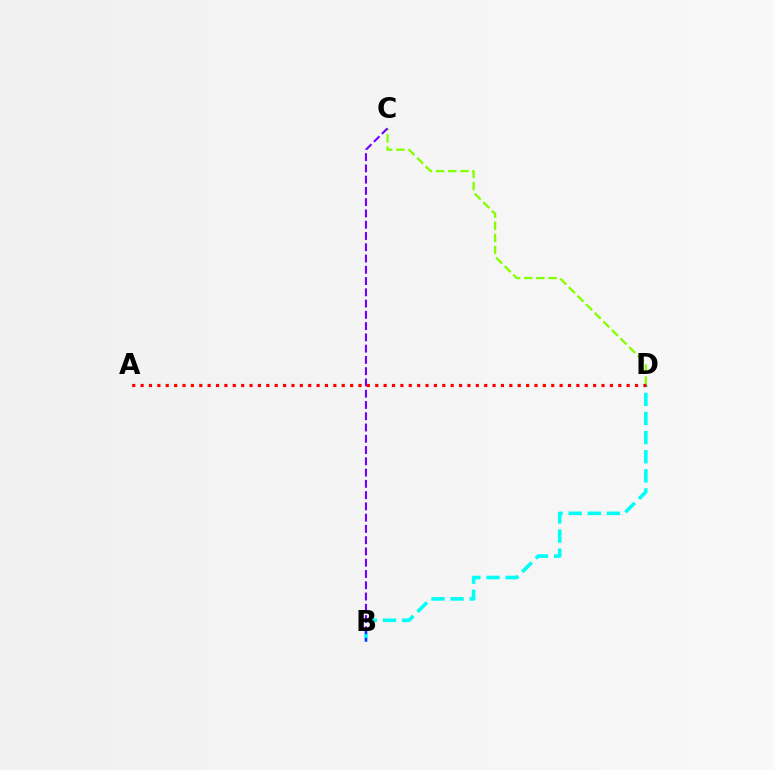{('C', 'D'): [{'color': '#84ff00', 'line_style': 'dashed', 'thickness': 1.65}], ('B', 'D'): [{'color': '#00fff6', 'line_style': 'dashed', 'thickness': 2.6}], ('B', 'C'): [{'color': '#7200ff', 'line_style': 'dashed', 'thickness': 1.53}], ('A', 'D'): [{'color': '#ff0000', 'line_style': 'dotted', 'thickness': 2.28}]}